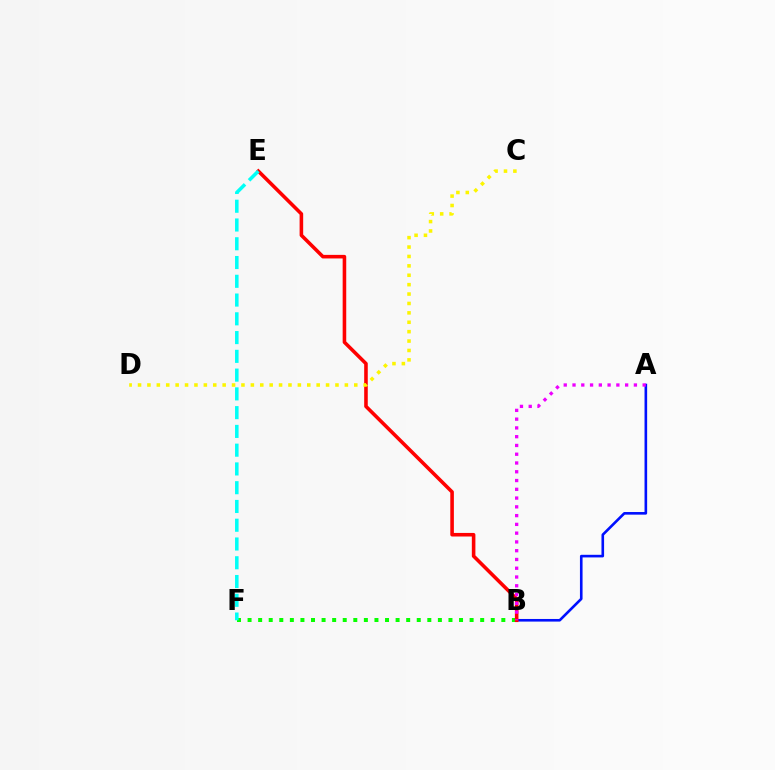{('B', 'F'): [{'color': '#08ff00', 'line_style': 'dotted', 'thickness': 2.87}], ('A', 'B'): [{'color': '#0010ff', 'line_style': 'solid', 'thickness': 1.89}, {'color': '#ee00ff', 'line_style': 'dotted', 'thickness': 2.38}], ('B', 'E'): [{'color': '#ff0000', 'line_style': 'solid', 'thickness': 2.57}], ('E', 'F'): [{'color': '#00fff6', 'line_style': 'dashed', 'thickness': 2.55}], ('C', 'D'): [{'color': '#fcf500', 'line_style': 'dotted', 'thickness': 2.55}]}